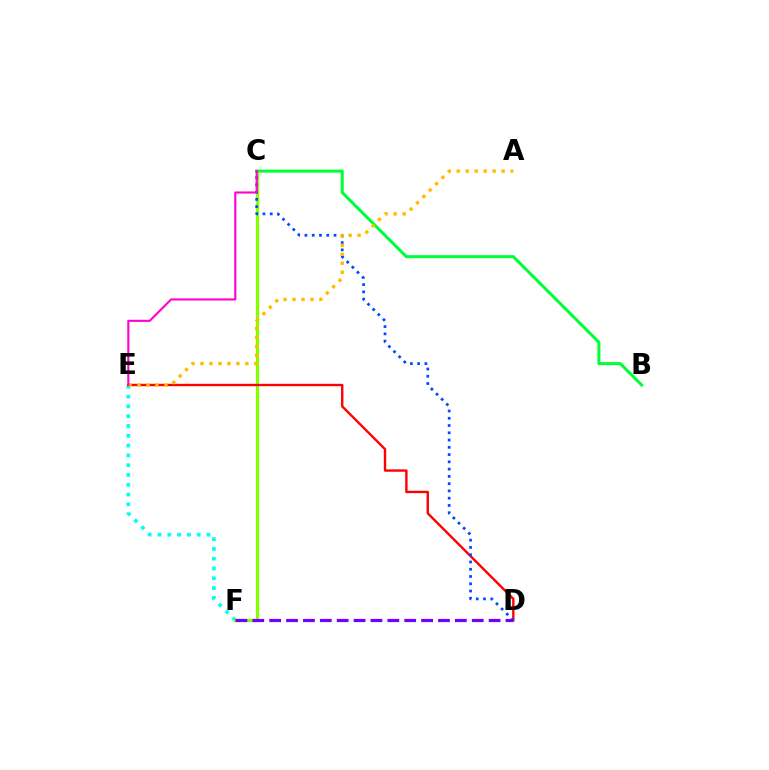{('E', 'F'): [{'color': '#00fff6', 'line_style': 'dotted', 'thickness': 2.66}], ('C', 'F'): [{'color': '#84ff00', 'line_style': 'solid', 'thickness': 2.33}], ('D', 'E'): [{'color': '#ff0000', 'line_style': 'solid', 'thickness': 1.71}], ('B', 'C'): [{'color': '#00ff39', 'line_style': 'solid', 'thickness': 2.19}], ('C', 'D'): [{'color': '#004bff', 'line_style': 'dotted', 'thickness': 1.97}], ('D', 'F'): [{'color': '#7200ff', 'line_style': 'dashed', 'thickness': 2.29}], ('A', 'E'): [{'color': '#ffbd00', 'line_style': 'dotted', 'thickness': 2.44}], ('C', 'E'): [{'color': '#ff00cf', 'line_style': 'solid', 'thickness': 1.52}]}